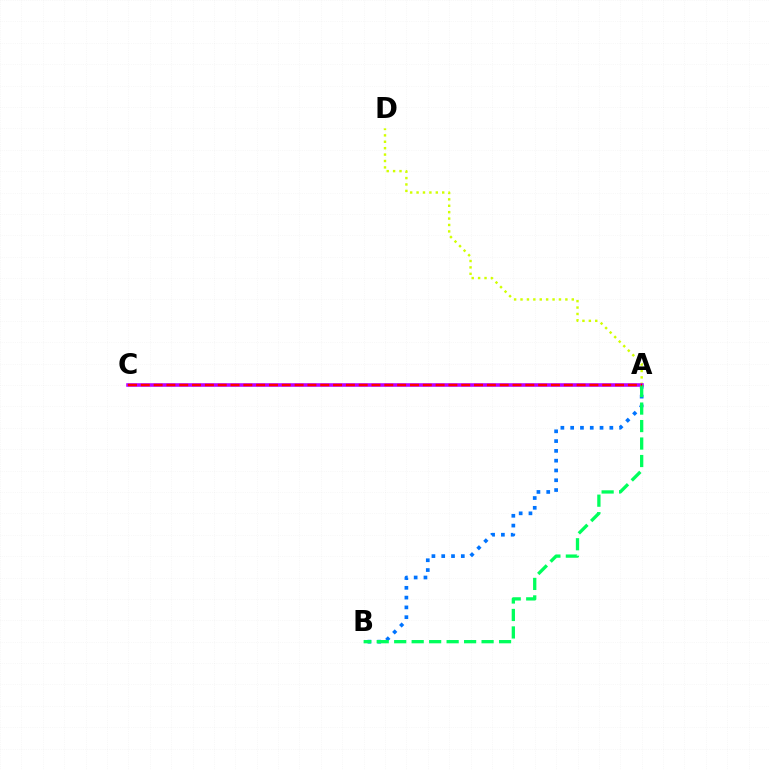{('A', 'D'): [{'color': '#d1ff00', 'line_style': 'dotted', 'thickness': 1.74}], ('A', 'B'): [{'color': '#0074ff', 'line_style': 'dotted', 'thickness': 2.66}, {'color': '#00ff5c', 'line_style': 'dashed', 'thickness': 2.37}], ('A', 'C'): [{'color': '#b900ff', 'line_style': 'solid', 'thickness': 2.56}, {'color': '#ff0000', 'line_style': 'dashed', 'thickness': 1.74}]}